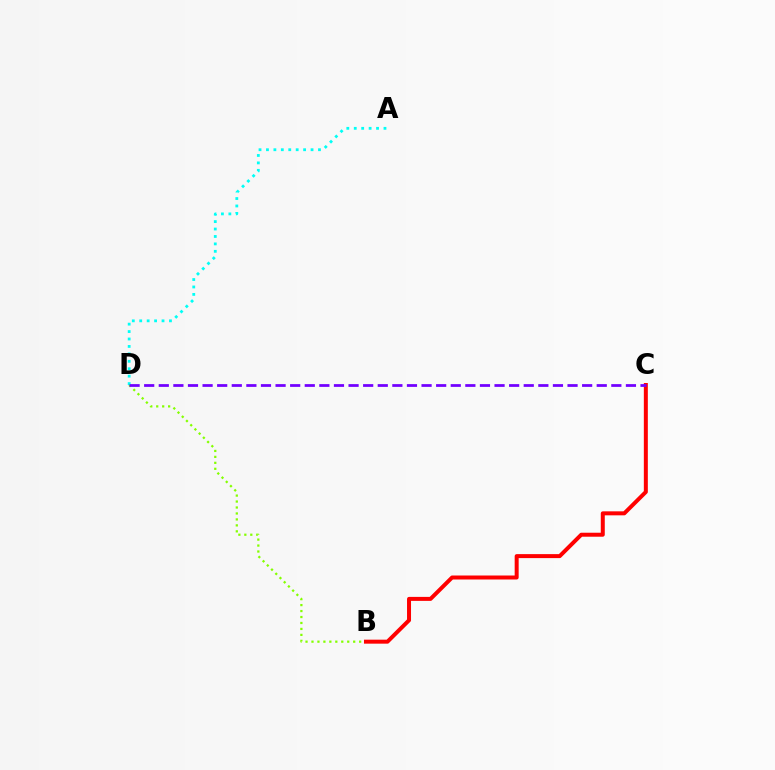{('B', 'D'): [{'color': '#84ff00', 'line_style': 'dotted', 'thickness': 1.62}], ('A', 'D'): [{'color': '#00fff6', 'line_style': 'dotted', 'thickness': 2.02}], ('B', 'C'): [{'color': '#ff0000', 'line_style': 'solid', 'thickness': 2.87}], ('C', 'D'): [{'color': '#7200ff', 'line_style': 'dashed', 'thickness': 1.98}]}